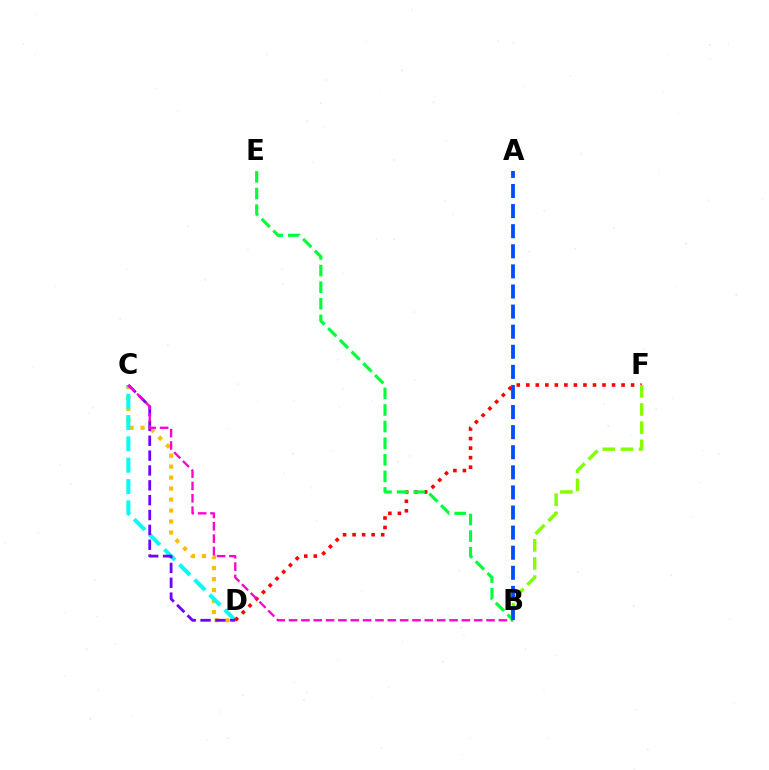{('C', 'D'): [{'color': '#ffbd00', 'line_style': 'dotted', 'thickness': 2.98}, {'color': '#00fff6', 'line_style': 'dashed', 'thickness': 2.9}, {'color': '#7200ff', 'line_style': 'dashed', 'thickness': 2.02}], ('D', 'F'): [{'color': '#ff0000', 'line_style': 'dotted', 'thickness': 2.59}], ('B', 'F'): [{'color': '#84ff00', 'line_style': 'dashed', 'thickness': 2.46}], ('B', 'C'): [{'color': '#ff00cf', 'line_style': 'dashed', 'thickness': 1.68}], ('B', 'E'): [{'color': '#00ff39', 'line_style': 'dashed', 'thickness': 2.25}], ('A', 'B'): [{'color': '#004bff', 'line_style': 'dashed', 'thickness': 2.73}]}